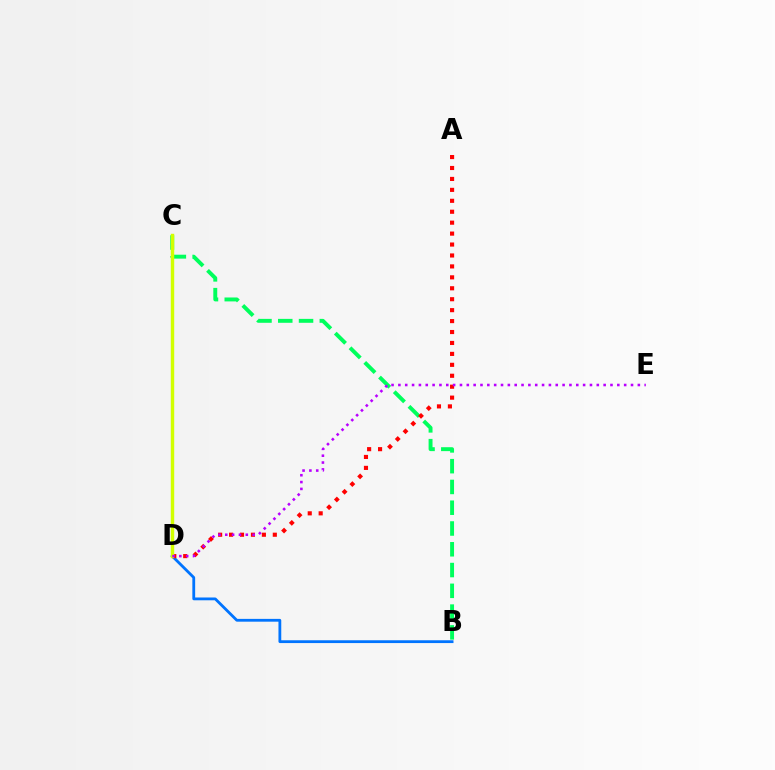{('B', 'C'): [{'color': '#00ff5c', 'line_style': 'dashed', 'thickness': 2.82}], ('B', 'D'): [{'color': '#0074ff', 'line_style': 'solid', 'thickness': 2.02}], ('A', 'D'): [{'color': '#ff0000', 'line_style': 'dotted', 'thickness': 2.97}], ('C', 'D'): [{'color': '#d1ff00', 'line_style': 'solid', 'thickness': 2.46}], ('D', 'E'): [{'color': '#b900ff', 'line_style': 'dotted', 'thickness': 1.86}]}